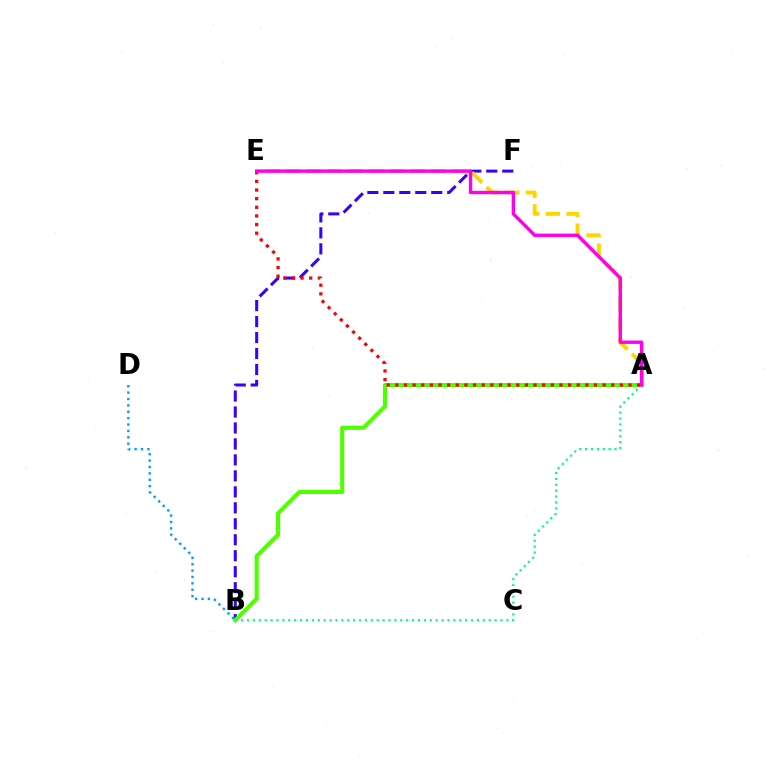{('B', 'F'): [{'color': '#3700ff', 'line_style': 'dashed', 'thickness': 2.17}], ('A', 'E'): [{'color': '#ffd500', 'line_style': 'dashed', 'thickness': 2.81}, {'color': '#ff0000', 'line_style': 'dotted', 'thickness': 2.35}, {'color': '#ff00ed', 'line_style': 'solid', 'thickness': 2.44}], ('A', 'B'): [{'color': '#4fff00', 'line_style': 'solid', 'thickness': 2.96}, {'color': '#00ff86', 'line_style': 'dotted', 'thickness': 1.6}], ('B', 'D'): [{'color': '#009eff', 'line_style': 'dotted', 'thickness': 1.73}]}